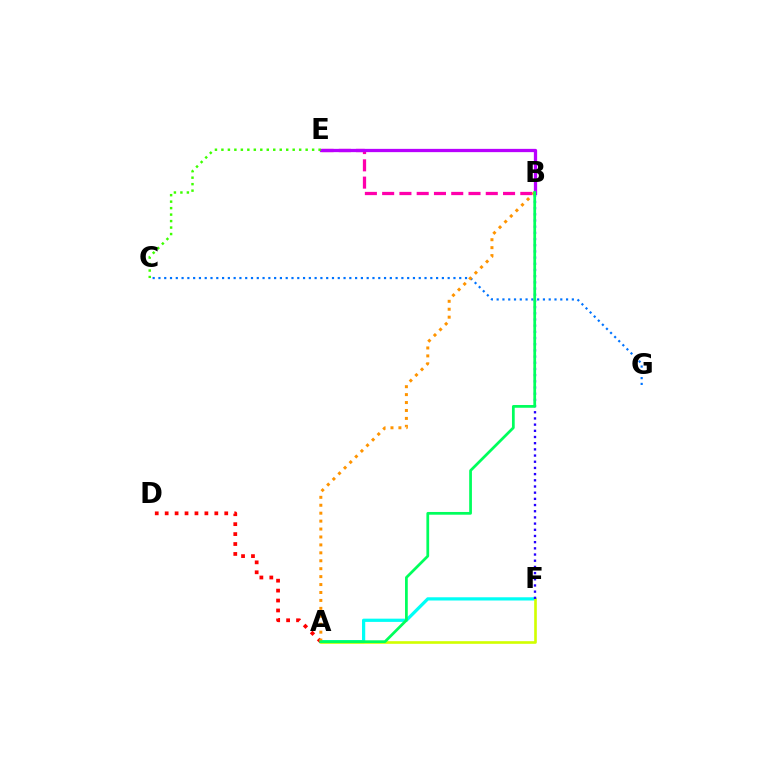{('B', 'E'): [{'color': '#ff00ac', 'line_style': 'dashed', 'thickness': 2.35}, {'color': '#b900ff', 'line_style': 'solid', 'thickness': 2.36}], ('A', 'F'): [{'color': '#00fff6', 'line_style': 'solid', 'thickness': 2.33}, {'color': '#d1ff00', 'line_style': 'solid', 'thickness': 1.9}], ('C', 'G'): [{'color': '#0074ff', 'line_style': 'dotted', 'thickness': 1.57}], ('B', 'F'): [{'color': '#2500ff', 'line_style': 'dotted', 'thickness': 1.68}], ('A', 'D'): [{'color': '#ff0000', 'line_style': 'dotted', 'thickness': 2.7}], ('C', 'E'): [{'color': '#3dff00', 'line_style': 'dotted', 'thickness': 1.76}], ('A', 'B'): [{'color': '#ff9400', 'line_style': 'dotted', 'thickness': 2.15}, {'color': '#00ff5c', 'line_style': 'solid', 'thickness': 1.97}]}